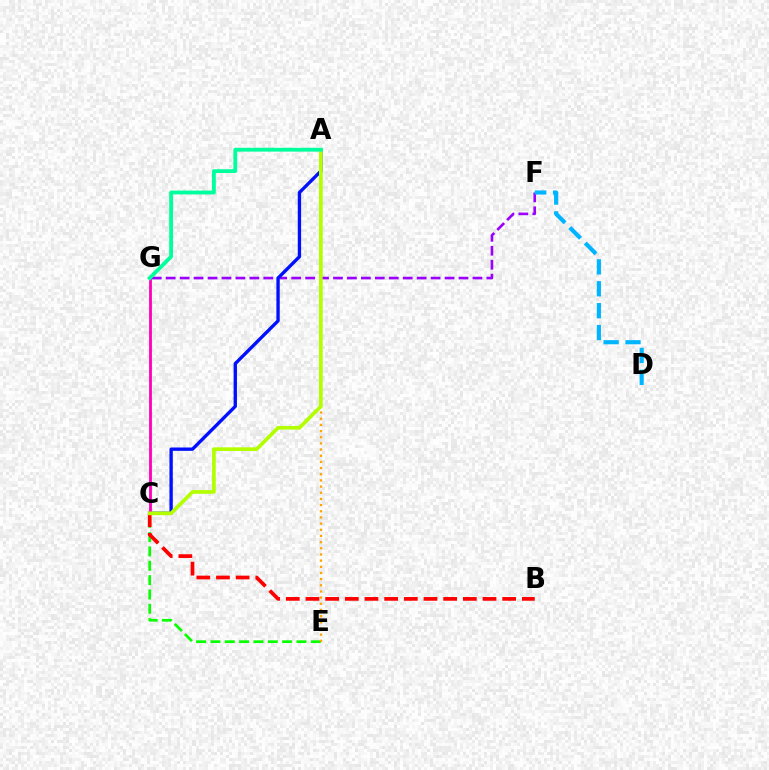{('F', 'G'): [{'color': '#9b00ff', 'line_style': 'dashed', 'thickness': 1.89}], ('D', 'F'): [{'color': '#00b5ff', 'line_style': 'dashed', 'thickness': 2.97}], ('A', 'C'): [{'color': '#0010ff', 'line_style': 'solid', 'thickness': 2.41}, {'color': '#b3ff00', 'line_style': 'solid', 'thickness': 2.66}], ('C', 'E'): [{'color': '#08ff00', 'line_style': 'dashed', 'thickness': 1.95}], ('A', 'E'): [{'color': '#ffa500', 'line_style': 'dotted', 'thickness': 1.68}], ('B', 'C'): [{'color': '#ff0000', 'line_style': 'dashed', 'thickness': 2.67}], ('C', 'G'): [{'color': '#ff00bd', 'line_style': 'solid', 'thickness': 2.02}], ('A', 'G'): [{'color': '#00ff9d', 'line_style': 'solid', 'thickness': 2.75}]}